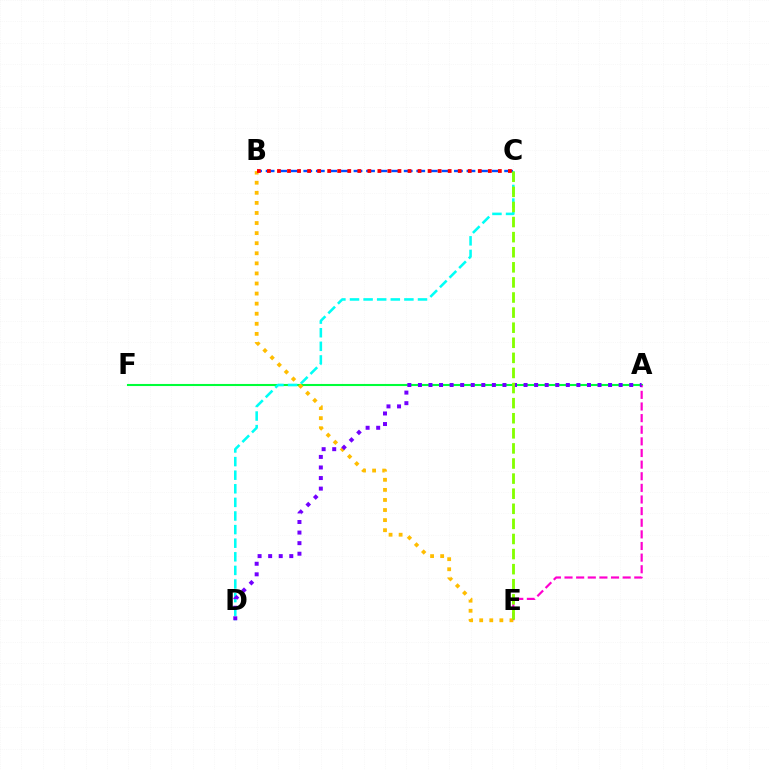{('A', 'F'): [{'color': '#00ff39', 'line_style': 'solid', 'thickness': 1.5}], ('A', 'E'): [{'color': '#ff00cf', 'line_style': 'dashed', 'thickness': 1.58}], ('C', 'D'): [{'color': '#00fff6', 'line_style': 'dashed', 'thickness': 1.85}], ('B', 'C'): [{'color': '#004bff', 'line_style': 'dashed', 'thickness': 1.71}, {'color': '#ff0000', 'line_style': 'dotted', 'thickness': 2.73}], ('B', 'E'): [{'color': '#ffbd00', 'line_style': 'dotted', 'thickness': 2.74}], ('A', 'D'): [{'color': '#7200ff', 'line_style': 'dotted', 'thickness': 2.87}], ('C', 'E'): [{'color': '#84ff00', 'line_style': 'dashed', 'thickness': 2.05}]}